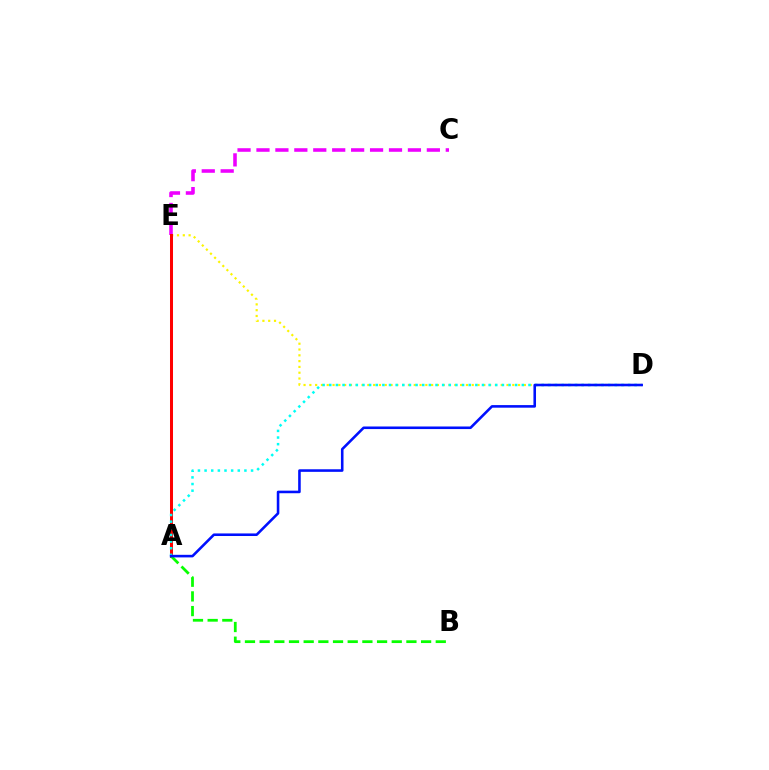{('D', 'E'): [{'color': '#fcf500', 'line_style': 'dotted', 'thickness': 1.58}], ('C', 'E'): [{'color': '#ee00ff', 'line_style': 'dashed', 'thickness': 2.57}], ('A', 'E'): [{'color': '#ff0000', 'line_style': 'solid', 'thickness': 2.17}], ('A', 'B'): [{'color': '#08ff00', 'line_style': 'dashed', 'thickness': 1.99}], ('A', 'D'): [{'color': '#00fff6', 'line_style': 'dotted', 'thickness': 1.8}, {'color': '#0010ff', 'line_style': 'solid', 'thickness': 1.86}]}